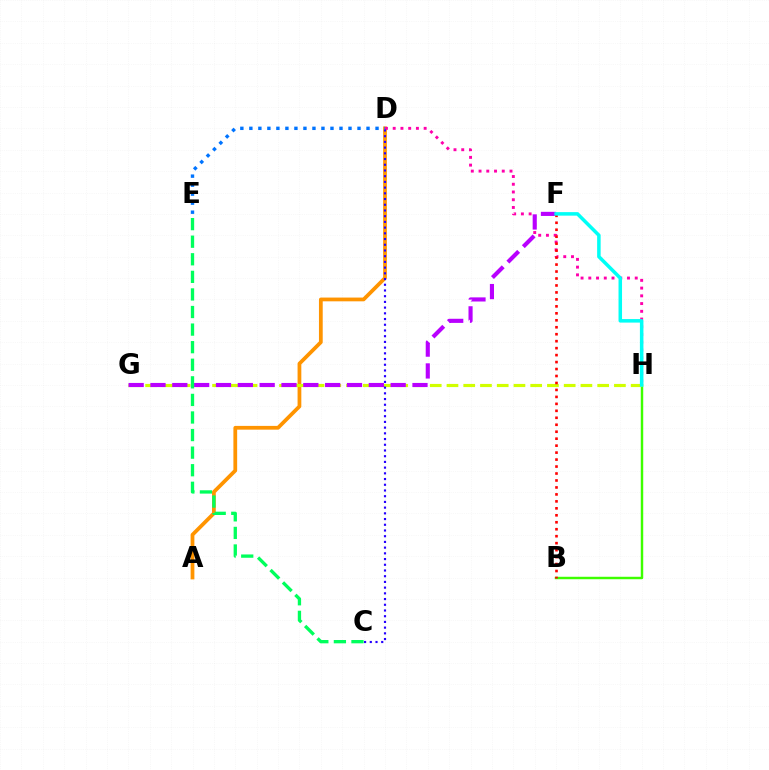{('A', 'D'): [{'color': '#ff9400', 'line_style': 'solid', 'thickness': 2.71}], ('D', 'H'): [{'color': '#ff00ac', 'line_style': 'dotted', 'thickness': 2.1}], ('B', 'H'): [{'color': '#3dff00', 'line_style': 'solid', 'thickness': 1.76}], ('G', 'H'): [{'color': '#d1ff00', 'line_style': 'dashed', 'thickness': 2.27}], ('F', 'G'): [{'color': '#b900ff', 'line_style': 'dashed', 'thickness': 2.97}], ('B', 'F'): [{'color': '#ff0000', 'line_style': 'dotted', 'thickness': 1.89}], ('C', 'D'): [{'color': '#2500ff', 'line_style': 'dotted', 'thickness': 1.55}], ('C', 'E'): [{'color': '#00ff5c', 'line_style': 'dashed', 'thickness': 2.39}], ('D', 'E'): [{'color': '#0074ff', 'line_style': 'dotted', 'thickness': 2.45}], ('F', 'H'): [{'color': '#00fff6', 'line_style': 'solid', 'thickness': 2.53}]}